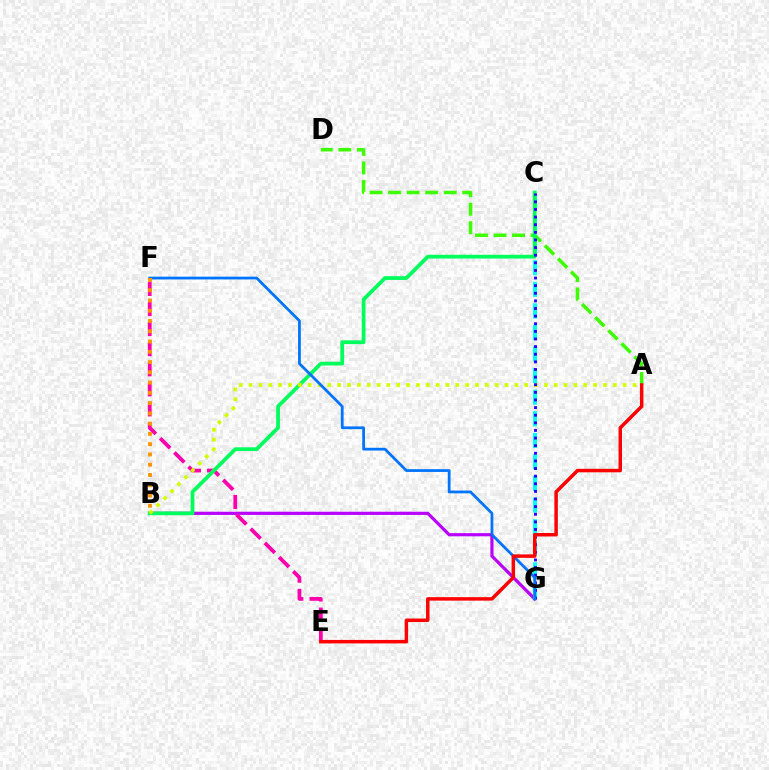{('B', 'G'): [{'color': '#b900ff', 'line_style': 'solid', 'thickness': 2.28}], ('E', 'F'): [{'color': '#ff00ac', 'line_style': 'dashed', 'thickness': 2.73}], ('A', 'D'): [{'color': '#3dff00', 'line_style': 'dashed', 'thickness': 2.52}], ('C', 'G'): [{'color': '#00fff6', 'line_style': 'dashed', 'thickness': 2.93}, {'color': '#2500ff', 'line_style': 'dotted', 'thickness': 2.07}], ('B', 'C'): [{'color': '#00ff5c', 'line_style': 'solid', 'thickness': 2.71}], ('A', 'B'): [{'color': '#d1ff00', 'line_style': 'dotted', 'thickness': 2.67}], ('F', 'G'): [{'color': '#0074ff', 'line_style': 'solid', 'thickness': 1.99}], ('A', 'E'): [{'color': '#ff0000', 'line_style': 'solid', 'thickness': 2.5}], ('B', 'F'): [{'color': '#ff9400', 'line_style': 'dotted', 'thickness': 2.79}]}